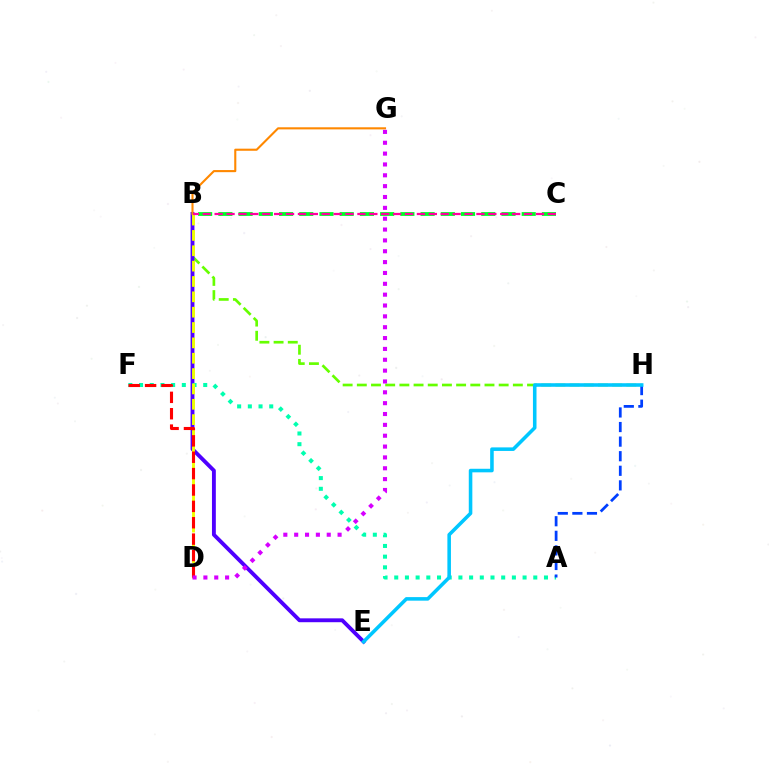{('B', 'H'): [{'color': '#66ff00', 'line_style': 'dashed', 'thickness': 1.93}], ('B', 'E'): [{'color': '#4f00ff', 'line_style': 'solid', 'thickness': 2.78}], ('B', 'G'): [{'color': '#ff8800', 'line_style': 'solid', 'thickness': 1.51}], ('A', 'F'): [{'color': '#00ffaf', 'line_style': 'dotted', 'thickness': 2.91}], ('A', 'H'): [{'color': '#003fff', 'line_style': 'dashed', 'thickness': 1.98}], ('B', 'C'): [{'color': '#00ff27', 'line_style': 'dashed', 'thickness': 2.75}, {'color': '#ff00a0', 'line_style': 'dashed', 'thickness': 1.62}], ('E', 'H'): [{'color': '#00c7ff', 'line_style': 'solid', 'thickness': 2.56}], ('B', 'D'): [{'color': '#eeff00', 'line_style': 'dashed', 'thickness': 2.09}], ('D', 'F'): [{'color': '#ff0000', 'line_style': 'dashed', 'thickness': 2.22}], ('D', 'G'): [{'color': '#d600ff', 'line_style': 'dotted', 'thickness': 2.95}]}